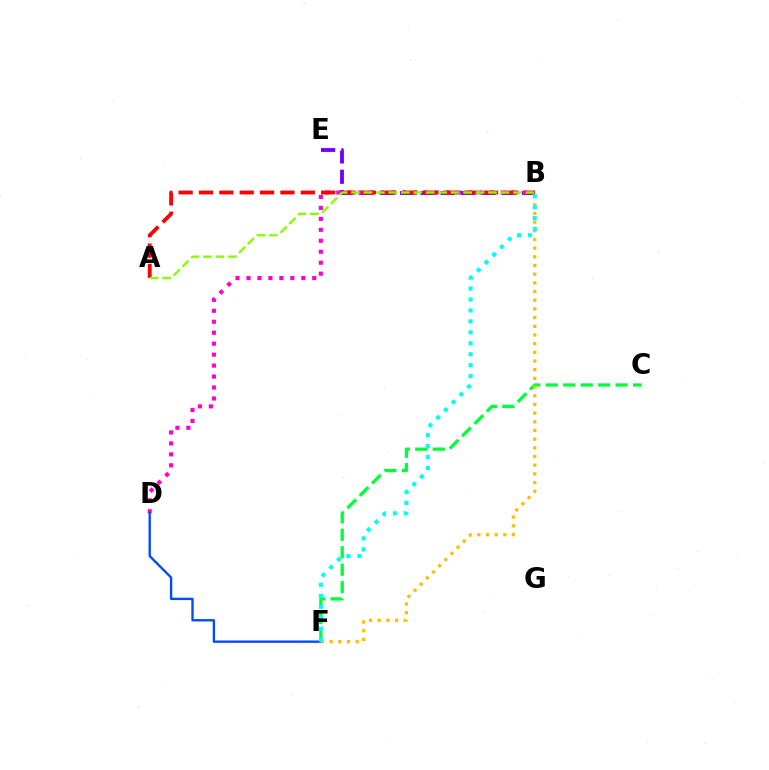{('B', 'E'): [{'color': '#7200ff', 'line_style': 'dashed', 'thickness': 2.76}], ('B', 'D'): [{'color': '#ff00cf', 'line_style': 'dotted', 'thickness': 2.98}], ('D', 'F'): [{'color': '#004bff', 'line_style': 'solid', 'thickness': 1.69}], ('C', 'F'): [{'color': '#00ff39', 'line_style': 'dashed', 'thickness': 2.37}], ('B', 'F'): [{'color': '#ffbd00', 'line_style': 'dotted', 'thickness': 2.36}, {'color': '#00fff6', 'line_style': 'dotted', 'thickness': 2.98}], ('A', 'B'): [{'color': '#ff0000', 'line_style': 'dashed', 'thickness': 2.77}, {'color': '#84ff00', 'line_style': 'dashed', 'thickness': 1.69}]}